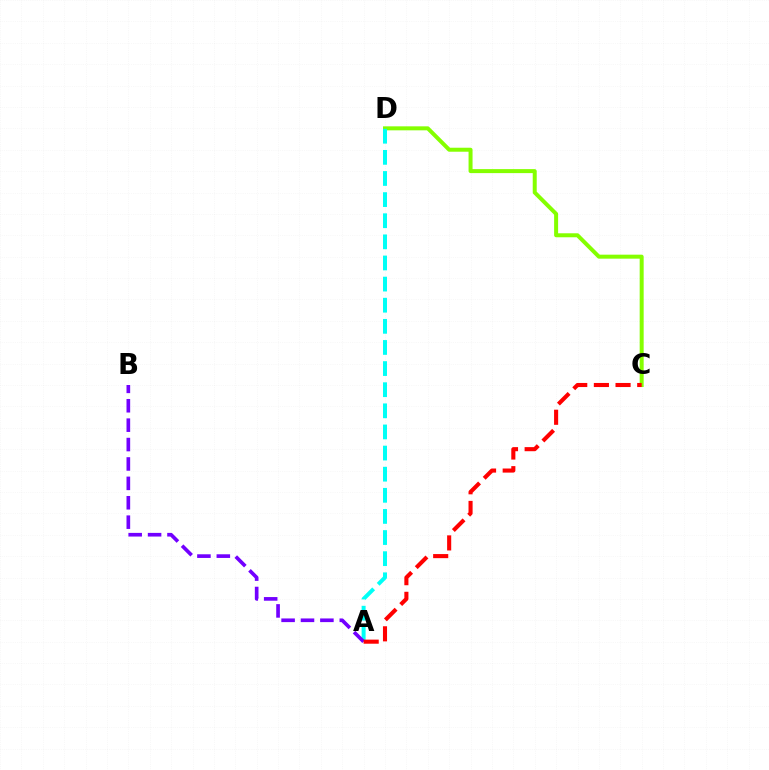{('C', 'D'): [{'color': '#84ff00', 'line_style': 'solid', 'thickness': 2.88}], ('A', 'D'): [{'color': '#00fff6', 'line_style': 'dashed', 'thickness': 2.87}], ('A', 'B'): [{'color': '#7200ff', 'line_style': 'dashed', 'thickness': 2.64}], ('A', 'C'): [{'color': '#ff0000', 'line_style': 'dashed', 'thickness': 2.94}]}